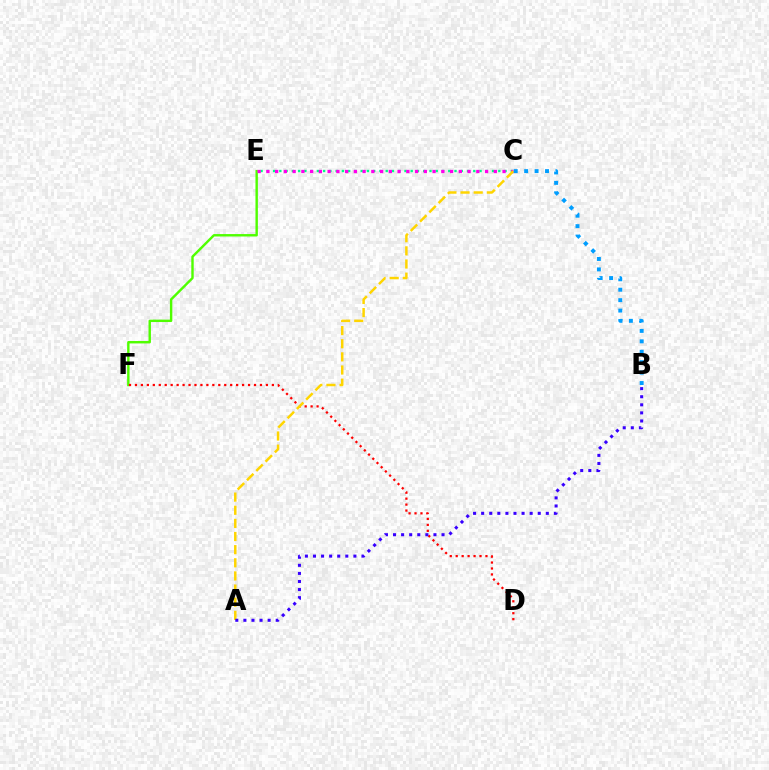{('C', 'E'): [{'color': '#00ff86', 'line_style': 'dotted', 'thickness': 1.7}, {'color': '#ff00ed', 'line_style': 'dotted', 'thickness': 2.38}], ('E', 'F'): [{'color': '#4fff00', 'line_style': 'solid', 'thickness': 1.74}], ('D', 'F'): [{'color': '#ff0000', 'line_style': 'dotted', 'thickness': 1.62}], ('A', 'C'): [{'color': '#ffd500', 'line_style': 'dashed', 'thickness': 1.78}], ('A', 'B'): [{'color': '#3700ff', 'line_style': 'dotted', 'thickness': 2.2}], ('B', 'C'): [{'color': '#009eff', 'line_style': 'dotted', 'thickness': 2.83}]}